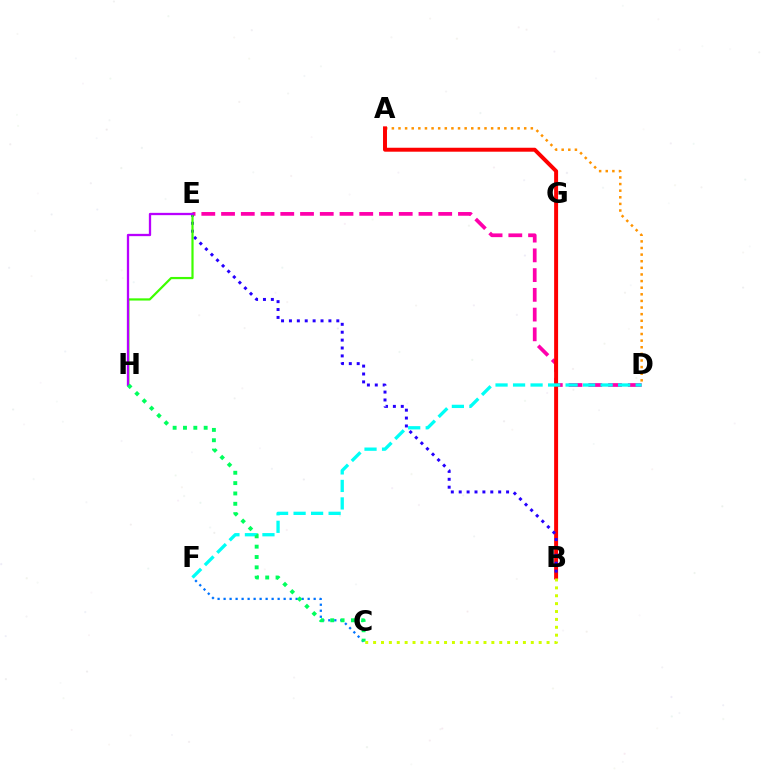{('D', 'E'): [{'color': '#ff00ac', 'line_style': 'dashed', 'thickness': 2.68}], ('A', 'D'): [{'color': '#ff9400', 'line_style': 'dotted', 'thickness': 1.8}], ('C', 'F'): [{'color': '#0074ff', 'line_style': 'dotted', 'thickness': 1.63}], ('A', 'B'): [{'color': '#ff0000', 'line_style': 'solid', 'thickness': 2.85}], ('B', 'E'): [{'color': '#2500ff', 'line_style': 'dotted', 'thickness': 2.15}], ('E', 'H'): [{'color': '#3dff00', 'line_style': 'solid', 'thickness': 1.59}, {'color': '#b900ff', 'line_style': 'solid', 'thickness': 1.65}], ('D', 'F'): [{'color': '#00fff6', 'line_style': 'dashed', 'thickness': 2.38}], ('C', 'H'): [{'color': '#00ff5c', 'line_style': 'dotted', 'thickness': 2.81}], ('B', 'C'): [{'color': '#d1ff00', 'line_style': 'dotted', 'thickness': 2.14}]}